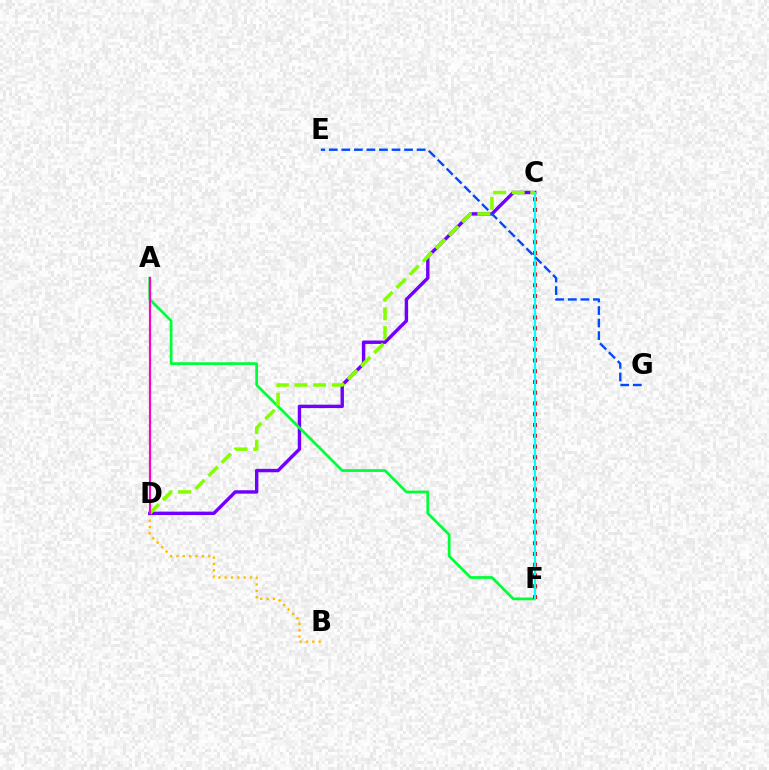{('B', 'D'): [{'color': '#ffbd00', 'line_style': 'dotted', 'thickness': 1.72}], ('C', 'D'): [{'color': '#7200ff', 'line_style': 'solid', 'thickness': 2.45}, {'color': '#84ff00', 'line_style': 'dashed', 'thickness': 2.52}], ('A', 'F'): [{'color': '#00ff39', 'line_style': 'solid', 'thickness': 1.97}], ('C', 'F'): [{'color': '#ff0000', 'line_style': 'dotted', 'thickness': 2.92}, {'color': '#00fff6', 'line_style': 'solid', 'thickness': 1.59}], ('E', 'G'): [{'color': '#004bff', 'line_style': 'dashed', 'thickness': 1.7}], ('A', 'D'): [{'color': '#ff00cf', 'line_style': 'solid', 'thickness': 1.56}]}